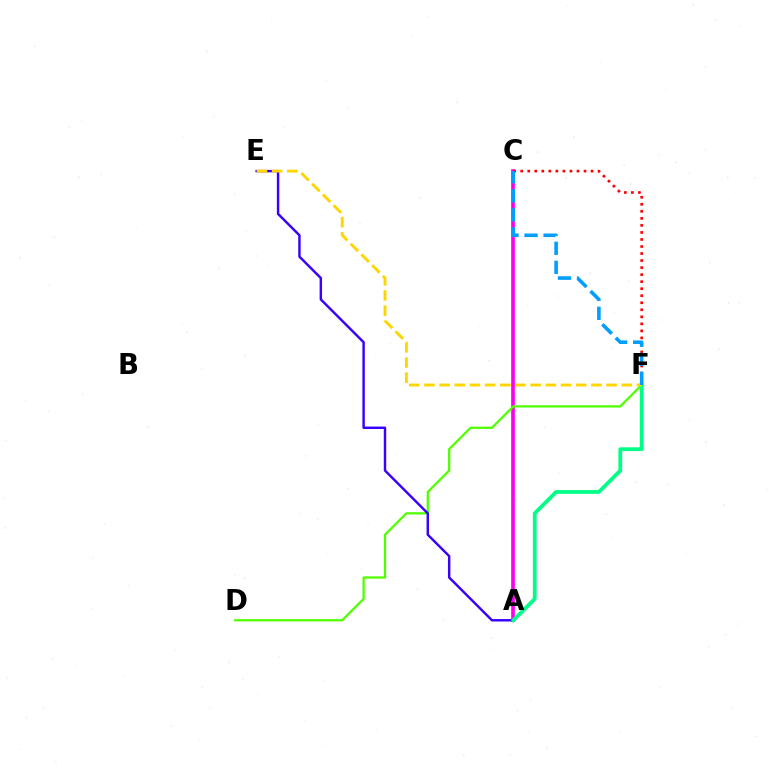{('A', 'C'): [{'color': '#ff00ed', 'line_style': 'solid', 'thickness': 2.64}], ('D', 'F'): [{'color': '#4fff00', 'line_style': 'solid', 'thickness': 1.62}], ('A', 'E'): [{'color': '#3700ff', 'line_style': 'solid', 'thickness': 1.75}], ('C', 'F'): [{'color': '#ff0000', 'line_style': 'dotted', 'thickness': 1.91}, {'color': '#009eff', 'line_style': 'dashed', 'thickness': 2.59}], ('A', 'F'): [{'color': '#00ff86', 'line_style': 'solid', 'thickness': 2.72}], ('E', 'F'): [{'color': '#ffd500', 'line_style': 'dashed', 'thickness': 2.06}]}